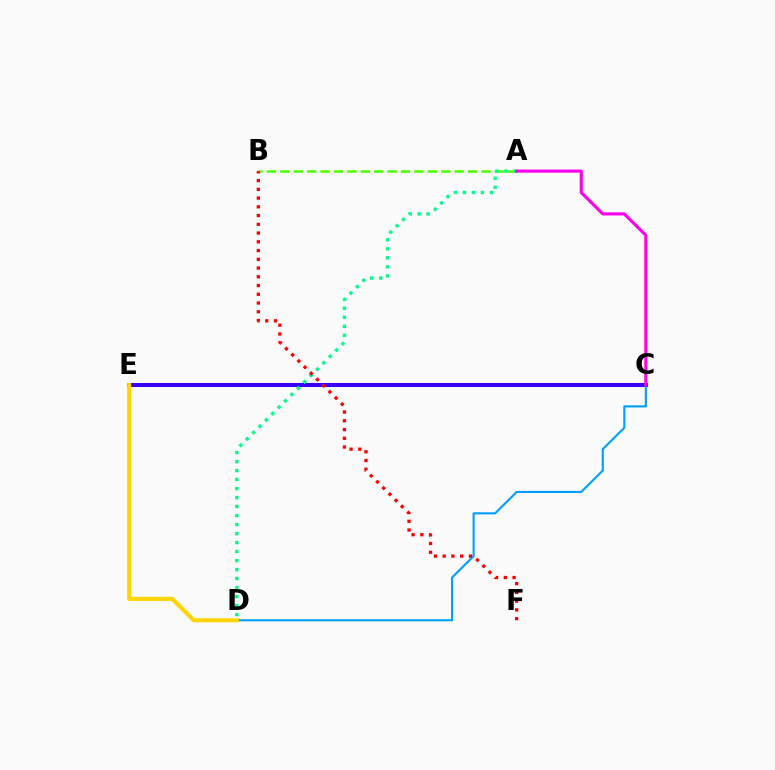{('C', 'E'): [{'color': '#3700ff', 'line_style': 'solid', 'thickness': 2.9}], ('C', 'D'): [{'color': '#009eff', 'line_style': 'solid', 'thickness': 1.52}], ('A', 'B'): [{'color': '#4fff00', 'line_style': 'dashed', 'thickness': 1.82}], ('A', 'D'): [{'color': '#00ff86', 'line_style': 'dotted', 'thickness': 2.45}], ('A', 'C'): [{'color': '#ff00ed', 'line_style': 'solid', 'thickness': 2.25}], ('D', 'E'): [{'color': '#ffd500', 'line_style': 'solid', 'thickness': 2.94}], ('B', 'F'): [{'color': '#ff0000', 'line_style': 'dotted', 'thickness': 2.38}]}